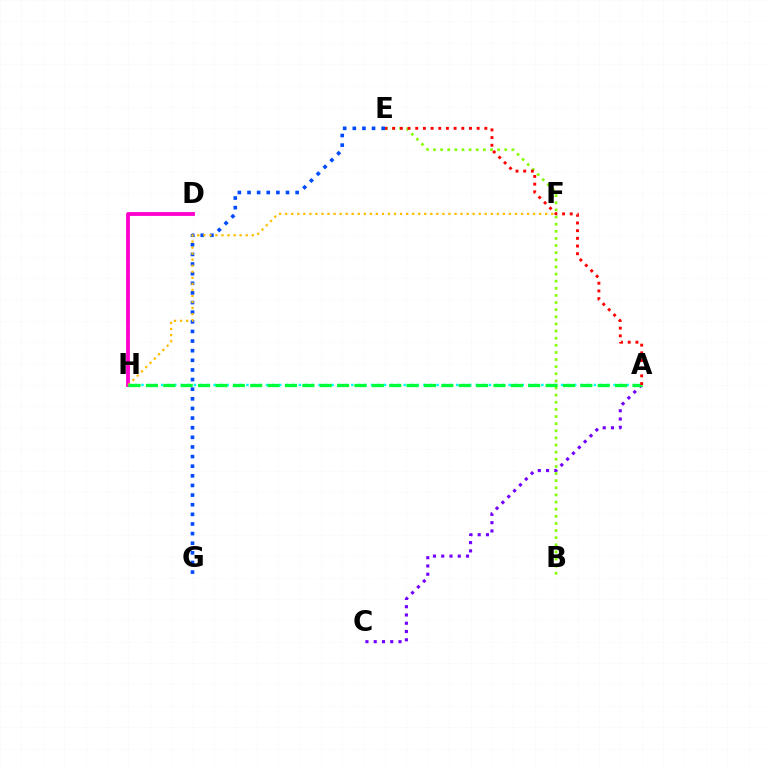{('E', 'G'): [{'color': '#004bff', 'line_style': 'dotted', 'thickness': 2.62}], ('D', 'H'): [{'color': '#ff00cf', 'line_style': 'solid', 'thickness': 2.75}], ('A', 'C'): [{'color': '#7200ff', 'line_style': 'dotted', 'thickness': 2.25}], ('A', 'H'): [{'color': '#00fff6', 'line_style': 'dotted', 'thickness': 1.78}, {'color': '#00ff39', 'line_style': 'dashed', 'thickness': 2.36}], ('B', 'E'): [{'color': '#84ff00', 'line_style': 'dotted', 'thickness': 1.94}], ('F', 'H'): [{'color': '#ffbd00', 'line_style': 'dotted', 'thickness': 1.64}], ('A', 'E'): [{'color': '#ff0000', 'line_style': 'dotted', 'thickness': 2.09}]}